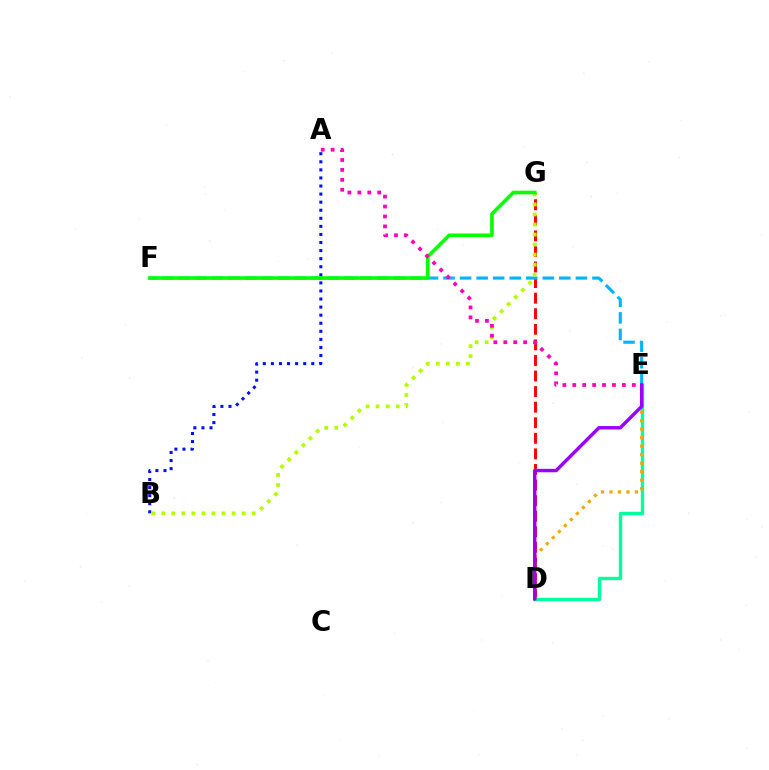{('A', 'B'): [{'color': '#0010ff', 'line_style': 'dotted', 'thickness': 2.19}], ('D', 'G'): [{'color': '#ff0000', 'line_style': 'dashed', 'thickness': 2.12}], ('E', 'F'): [{'color': '#00b5ff', 'line_style': 'dashed', 'thickness': 2.25}], ('B', 'G'): [{'color': '#b3ff00', 'line_style': 'dotted', 'thickness': 2.73}], ('F', 'G'): [{'color': '#08ff00', 'line_style': 'solid', 'thickness': 2.61}], ('D', 'E'): [{'color': '#00ff9d', 'line_style': 'solid', 'thickness': 2.44}, {'color': '#ffa500', 'line_style': 'dotted', 'thickness': 2.31}, {'color': '#9b00ff', 'line_style': 'solid', 'thickness': 2.47}], ('A', 'E'): [{'color': '#ff00bd', 'line_style': 'dotted', 'thickness': 2.7}]}